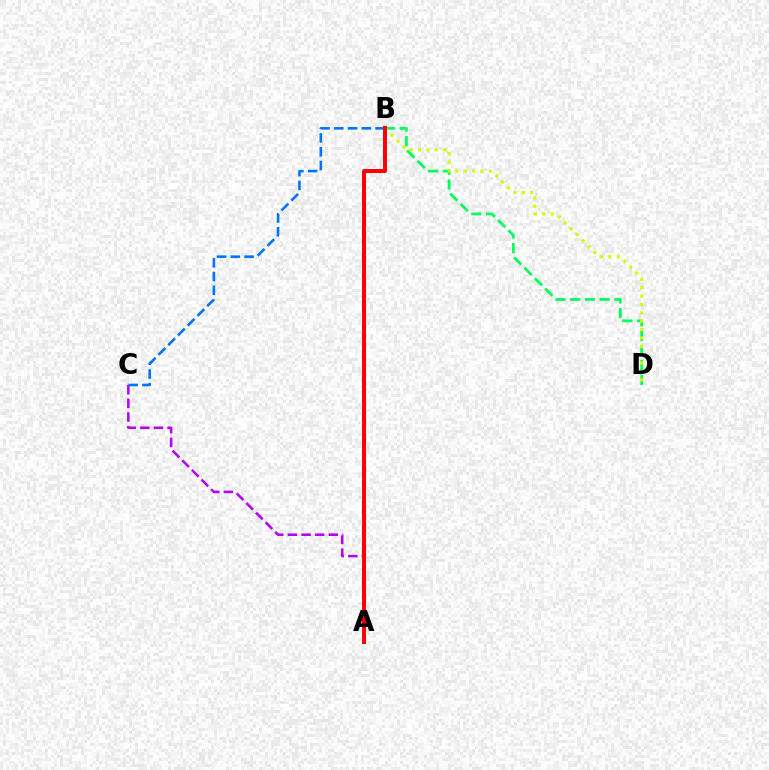{('A', 'C'): [{'color': '#b900ff', 'line_style': 'dashed', 'thickness': 1.85}], ('B', 'D'): [{'color': '#00ff5c', 'line_style': 'dashed', 'thickness': 2.0}, {'color': '#d1ff00', 'line_style': 'dotted', 'thickness': 2.28}], ('B', 'C'): [{'color': '#0074ff', 'line_style': 'dashed', 'thickness': 1.87}], ('A', 'B'): [{'color': '#ff0000', 'line_style': 'solid', 'thickness': 2.86}]}